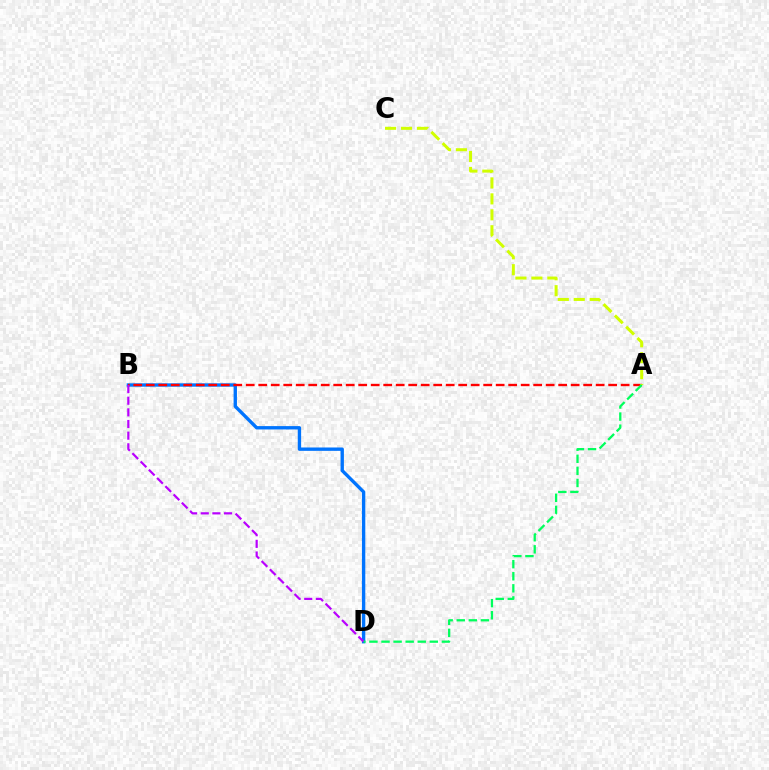{('B', 'D'): [{'color': '#0074ff', 'line_style': 'solid', 'thickness': 2.42}, {'color': '#b900ff', 'line_style': 'dashed', 'thickness': 1.58}], ('A', 'B'): [{'color': '#ff0000', 'line_style': 'dashed', 'thickness': 1.7}], ('A', 'C'): [{'color': '#d1ff00', 'line_style': 'dashed', 'thickness': 2.17}], ('A', 'D'): [{'color': '#00ff5c', 'line_style': 'dashed', 'thickness': 1.64}]}